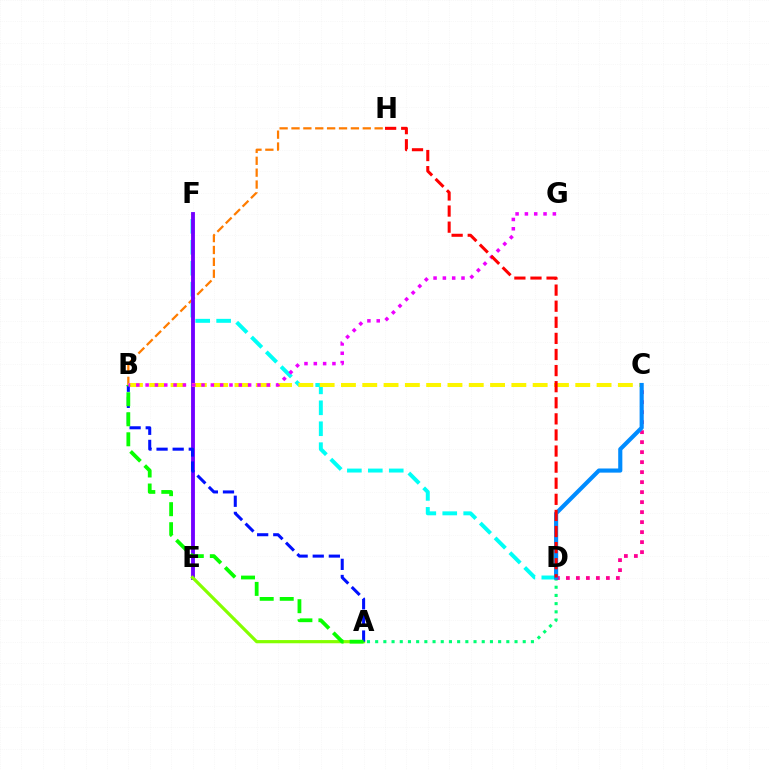{('D', 'F'): [{'color': '#00fff6', 'line_style': 'dashed', 'thickness': 2.84}], ('B', 'H'): [{'color': '#ff7c00', 'line_style': 'dashed', 'thickness': 1.61}], ('A', 'D'): [{'color': '#00ff74', 'line_style': 'dotted', 'thickness': 2.23}], ('E', 'F'): [{'color': '#7200ff', 'line_style': 'solid', 'thickness': 2.77}], ('C', 'D'): [{'color': '#ff0094', 'line_style': 'dotted', 'thickness': 2.72}, {'color': '#008cff', 'line_style': 'solid', 'thickness': 2.98}], ('A', 'E'): [{'color': '#84ff00', 'line_style': 'solid', 'thickness': 2.3}], ('B', 'C'): [{'color': '#fcf500', 'line_style': 'dashed', 'thickness': 2.89}], ('A', 'B'): [{'color': '#0010ff', 'line_style': 'dashed', 'thickness': 2.19}, {'color': '#08ff00', 'line_style': 'dashed', 'thickness': 2.72}], ('B', 'G'): [{'color': '#ee00ff', 'line_style': 'dotted', 'thickness': 2.53}], ('D', 'H'): [{'color': '#ff0000', 'line_style': 'dashed', 'thickness': 2.19}]}